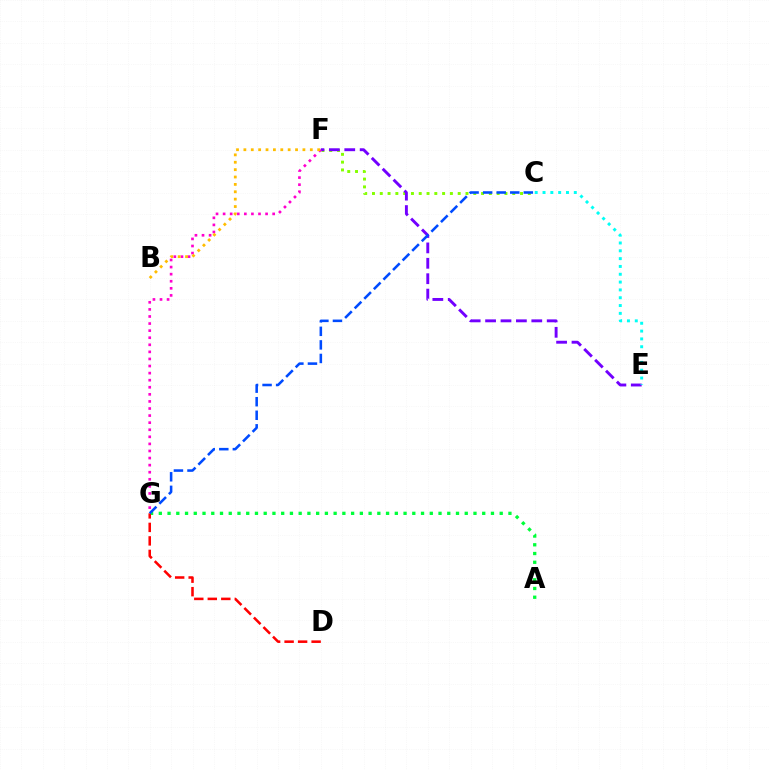{('A', 'G'): [{'color': '#00ff39', 'line_style': 'dotted', 'thickness': 2.37}], ('C', 'F'): [{'color': '#84ff00', 'line_style': 'dotted', 'thickness': 2.12}], ('E', 'F'): [{'color': '#7200ff', 'line_style': 'dashed', 'thickness': 2.09}], ('F', 'G'): [{'color': '#ff00cf', 'line_style': 'dotted', 'thickness': 1.92}], ('B', 'F'): [{'color': '#ffbd00', 'line_style': 'dotted', 'thickness': 2.01}], ('D', 'G'): [{'color': '#ff0000', 'line_style': 'dashed', 'thickness': 1.83}], ('C', 'E'): [{'color': '#00fff6', 'line_style': 'dotted', 'thickness': 2.13}], ('C', 'G'): [{'color': '#004bff', 'line_style': 'dashed', 'thickness': 1.84}]}